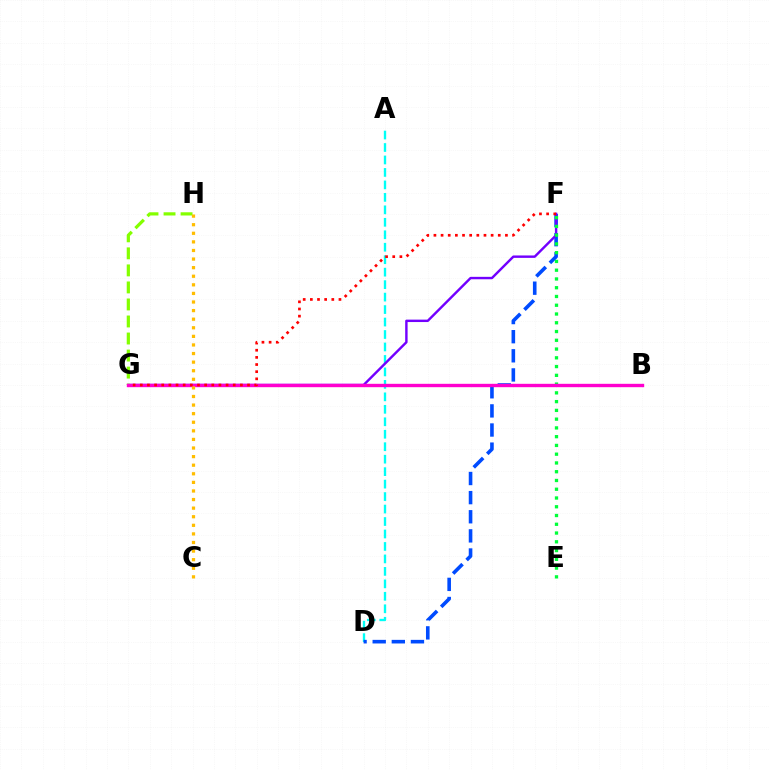{('A', 'D'): [{'color': '#00fff6', 'line_style': 'dashed', 'thickness': 1.69}], ('D', 'F'): [{'color': '#004bff', 'line_style': 'dashed', 'thickness': 2.6}], ('F', 'G'): [{'color': '#7200ff', 'line_style': 'solid', 'thickness': 1.74}, {'color': '#ff0000', 'line_style': 'dotted', 'thickness': 1.94}], ('E', 'F'): [{'color': '#00ff39', 'line_style': 'dotted', 'thickness': 2.38}], ('G', 'H'): [{'color': '#84ff00', 'line_style': 'dashed', 'thickness': 2.31}], ('B', 'G'): [{'color': '#ff00cf', 'line_style': 'solid', 'thickness': 2.43}], ('C', 'H'): [{'color': '#ffbd00', 'line_style': 'dotted', 'thickness': 2.33}]}